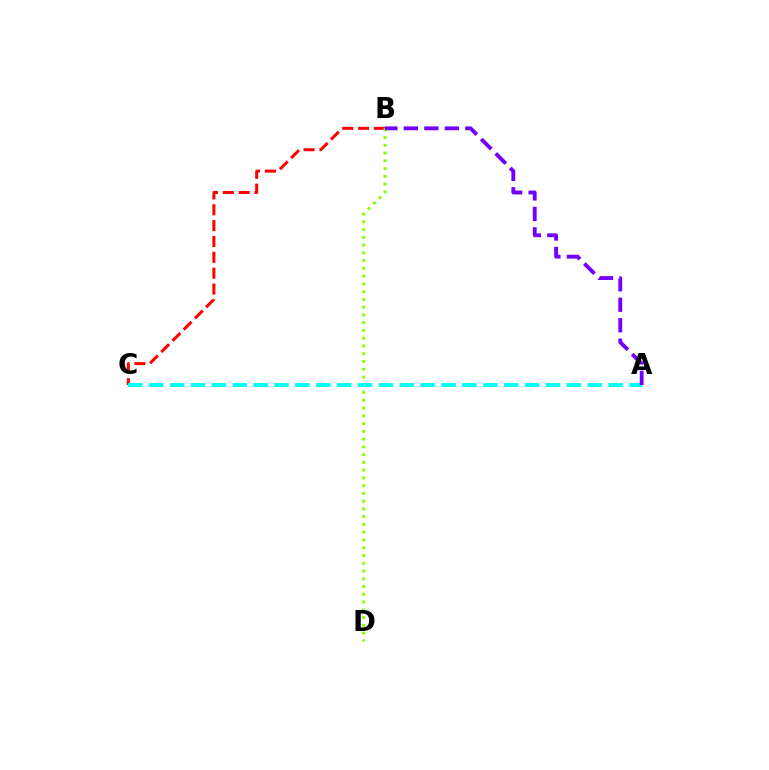{('B', 'C'): [{'color': '#ff0000', 'line_style': 'dashed', 'thickness': 2.15}], ('B', 'D'): [{'color': '#84ff00', 'line_style': 'dotted', 'thickness': 2.11}], ('A', 'C'): [{'color': '#00fff6', 'line_style': 'dashed', 'thickness': 2.84}], ('A', 'B'): [{'color': '#7200ff', 'line_style': 'dashed', 'thickness': 2.78}]}